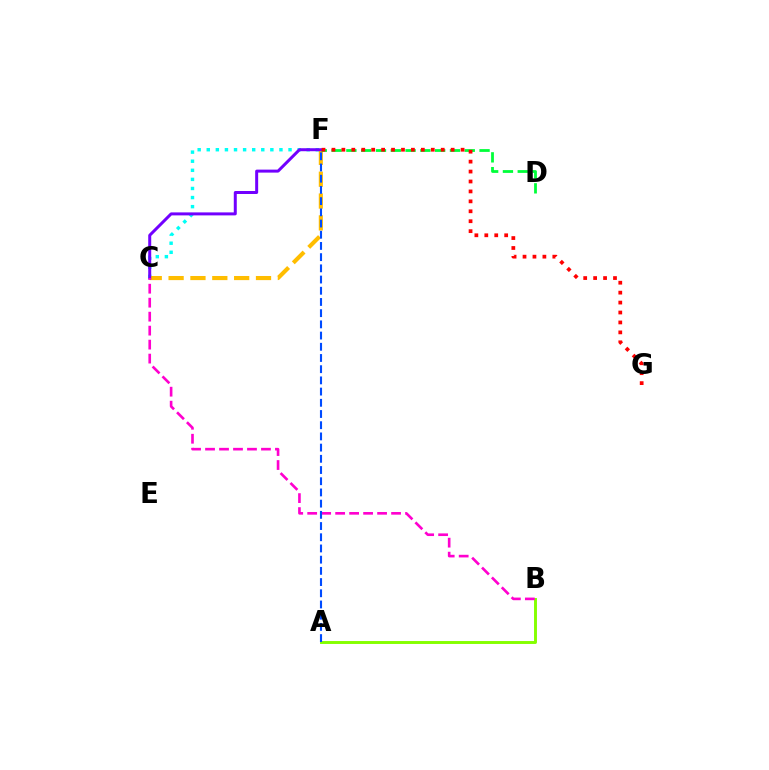{('C', 'F'): [{'color': '#00fff6', 'line_style': 'dotted', 'thickness': 2.47}, {'color': '#ffbd00', 'line_style': 'dashed', 'thickness': 2.97}, {'color': '#7200ff', 'line_style': 'solid', 'thickness': 2.15}], ('A', 'B'): [{'color': '#84ff00', 'line_style': 'solid', 'thickness': 2.1}], ('D', 'F'): [{'color': '#00ff39', 'line_style': 'dashed', 'thickness': 2.01}], ('B', 'C'): [{'color': '#ff00cf', 'line_style': 'dashed', 'thickness': 1.9}], ('A', 'F'): [{'color': '#004bff', 'line_style': 'dashed', 'thickness': 1.52}], ('F', 'G'): [{'color': '#ff0000', 'line_style': 'dotted', 'thickness': 2.7}]}